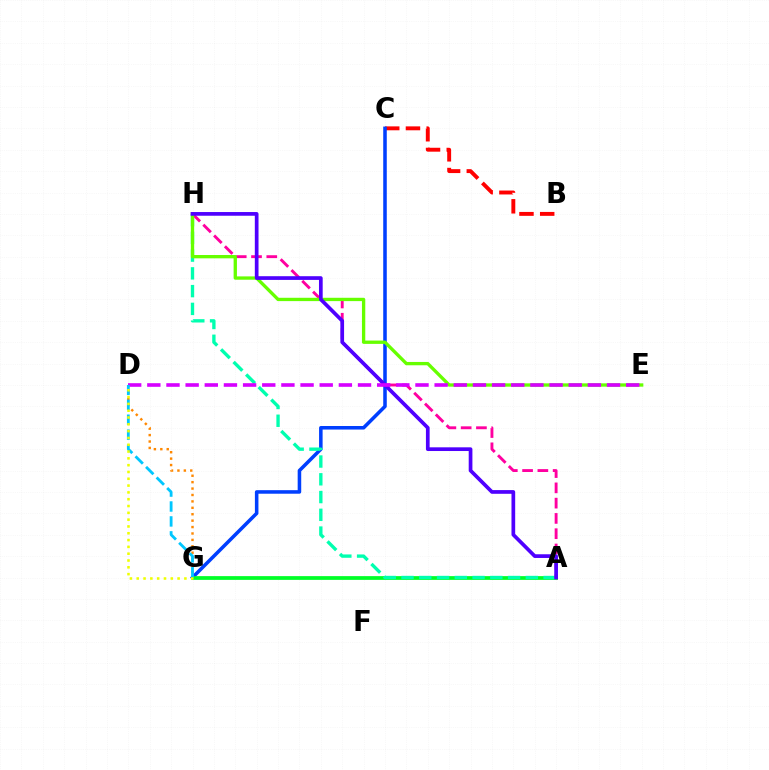{('B', 'C'): [{'color': '#ff0000', 'line_style': 'dashed', 'thickness': 2.82}], ('C', 'G'): [{'color': '#003fff', 'line_style': 'solid', 'thickness': 2.55}], ('A', 'G'): [{'color': '#00ff27', 'line_style': 'solid', 'thickness': 2.7}], ('A', 'H'): [{'color': '#00ffaf', 'line_style': 'dashed', 'thickness': 2.41}, {'color': '#ff00a0', 'line_style': 'dashed', 'thickness': 2.08}, {'color': '#4f00ff', 'line_style': 'solid', 'thickness': 2.67}], ('E', 'H'): [{'color': '#66ff00', 'line_style': 'solid', 'thickness': 2.4}], ('D', 'E'): [{'color': '#d600ff', 'line_style': 'dashed', 'thickness': 2.6}], ('D', 'G'): [{'color': '#ff8800', 'line_style': 'dotted', 'thickness': 1.74}, {'color': '#00c7ff', 'line_style': 'dashed', 'thickness': 2.03}, {'color': '#eeff00', 'line_style': 'dotted', 'thickness': 1.85}]}